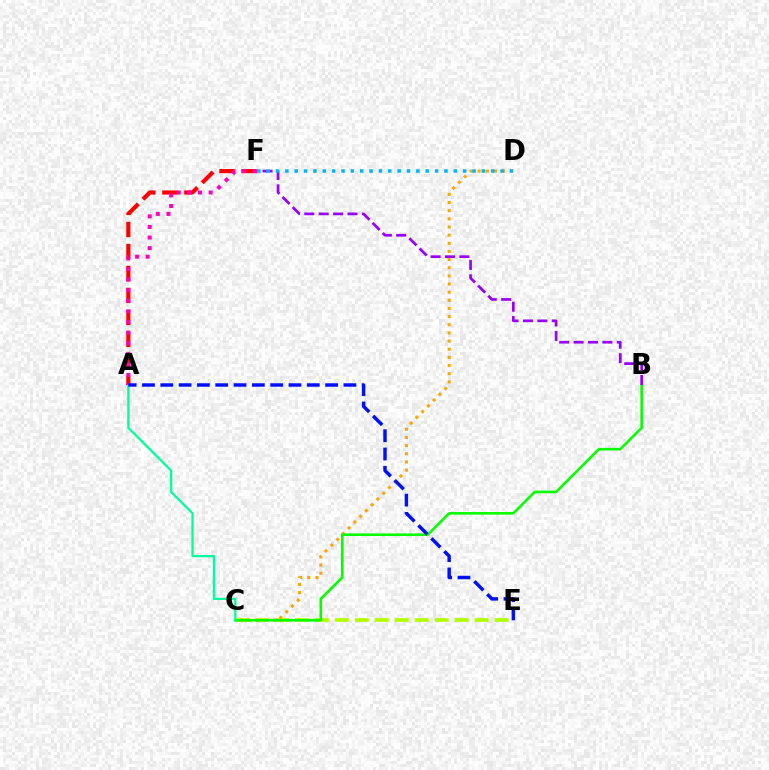{('C', 'E'): [{'color': '#b3ff00', 'line_style': 'dashed', 'thickness': 2.71}], ('C', 'D'): [{'color': '#ffa500', 'line_style': 'dotted', 'thickness': 2.21}], ('B', 'C'): [{'color': '#08ff00', 'line_style': 'solid', 'thickness': 1.87}], ('A', 'F'): [{'color': '#ff0000', 'line_style': 'dashed', 'thickness': 2.99}, {'color': '#ff00bd', 'line_style': 'dotted', 'thickness': 2.88}], ('A', 'C'): [{'color': '#00ff9d', 'line_style': 'solid', 'thickness': 1.62}], ('B', 'F'): [{'color': '#9b00ff', 'line_style': 'dashed', 'thickness': 1.96}], ('D', 'F'): [{'color': '#00b5ff', 'line_style': 'dotted', 'thickness': 2.54}], ('A', 'E'): [{'color': '#0010ff', 'line_style': 'dashed', 'thickness': 2.49}]}